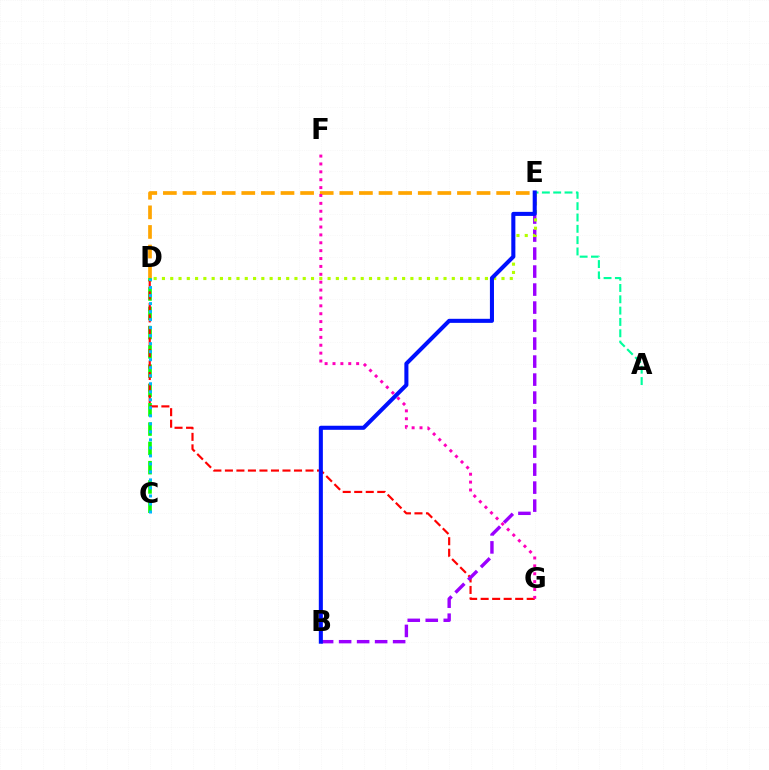{('C', 'D'): [{'color': '#08ff00', 'line_style': 'dashed', 'thickness': 2.62}, {'color': '#00b5ff', 'line_style': 'dotted', 'thickness': 2.18}], ('D', 'E'): [{'color': '#ffa500', 'line_style': 'dashed', 'thickness': 2.66}, {'color': '#b3ff00', 'line_style': 'dotted', 'thickness': 2.25}], ('A', 'E'): [{'color': '#00ff9d', 'line_style': 'dashed', 'thickness': 1.54}], ('D', 'G'): [{'color': '#ff0000', 'line_style': 'dashed', 'thickness': 1.56}], ('B', 'E'): [{'color': '#9b00ff', 'line_style': 'dashed', 'thickness': 2.45}, {'color': '#0010ff', 'line_style': 'solid', 'thickness': 2.92}], ('F', 'G'): [{'color': '#ff00bd', 'line_style': 'dotted', 'thickness': 2.14}]}